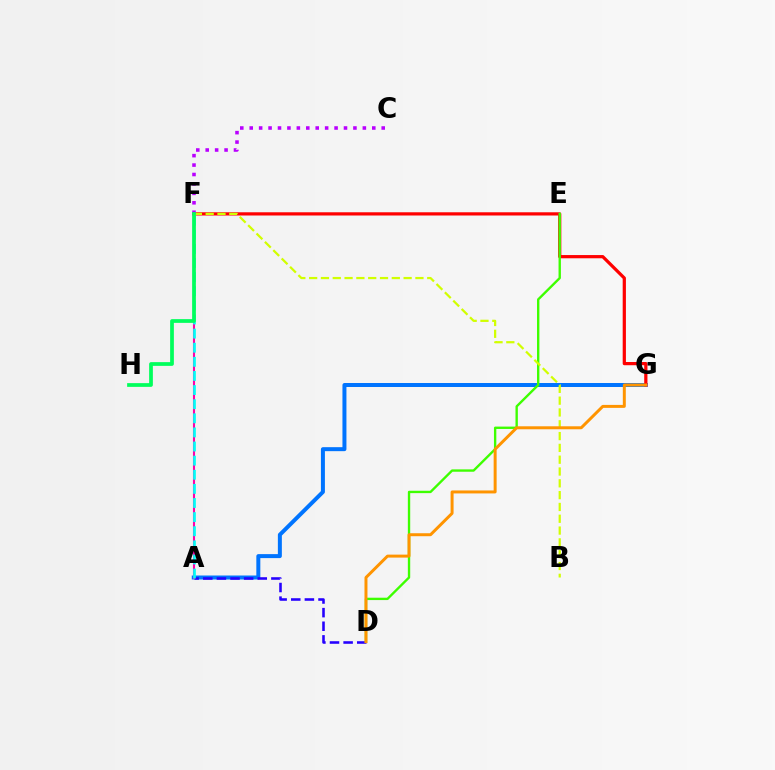{('A', 'G'): [{'color': '#0074ff', 'line_style': 'solid', 'thickness': 2.87}], ('A', 'D'): [{'color': '#2500ff', 'line_style': 'dashed', 'thickness': 1.85}], ('F', 'G'): [{'color': '#ff0000', 'line_style': 'solid', 'thickness': 2.32}], ('A', 'F'): [{'color': '#ff00ac', 'line_style': 'solid', 'thickness': 1.5}, {'color': '#00fff6', 'line_style': 'dashed', 'thickness': 1.92}], ('D', 'E'): [{'color': '#3dff00', 'line_style': 'solid', 'thickness': 1.7}], ('B', 'F'): [{'color': '#d1ff00', 'line_style': 'dashed', 'thickness': 1.6}], ('D', 'G'): [{'color': '#ff9400', 'line_style': 'solid', 'thickness': 2.14}], ('C', 'F'): [{'color': '#b900ff', 'line_style': 'dotted', 'thickness': 2.56}], ('F', 'H'): [{'color': '#00ff5c', 'line_style': 'solid', 'thickness': 2.69}]}